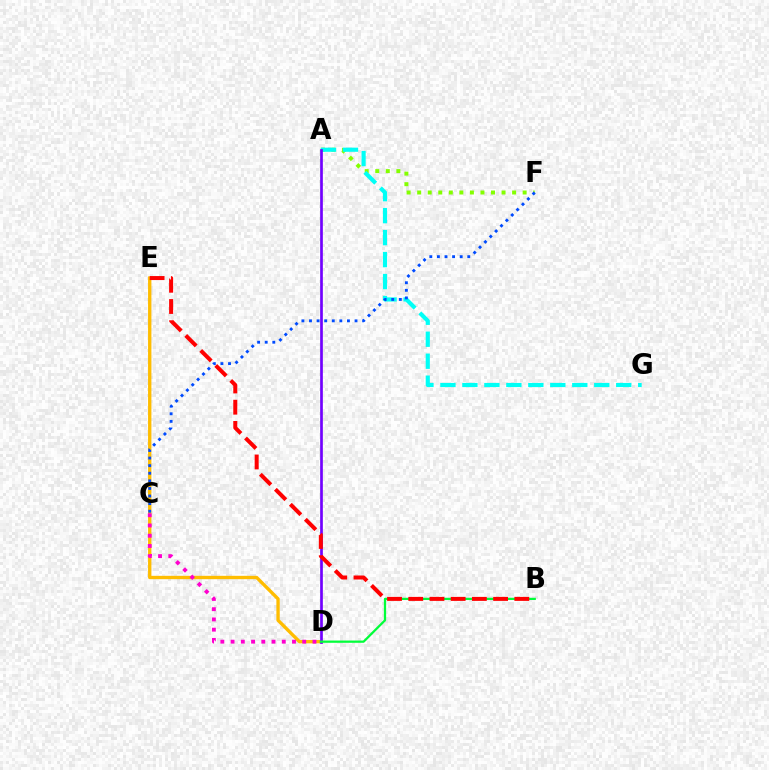{('D', 'E'): [{'color': '#ffbd00', 'line_style': 'solid', 'thickness': 2.41}], ('A', 'F'): [{'color': '#84ff00', 'line_style': 'dotted', 'thickness': 2.87}], ('A', 'G'): [{'color': '#00fff6', 'line_style': 'dashed', 'thickness': 2.99}], ('A', 'D'): [{'color': '#7200ff', 'line_style': 'solid', 'thickness': 1.93}], ('B', 'D'): [{'color': '#00ff39', 'line_style': 'solid', 'thickness': 1.62}], ('C', 'D'): [{'color': '#ff00cf', 'line_style': 'dotted', 'thickness': 2.78}], ('B', 'E'): [{'color': '#ff0000', 'line_style': 'dashed', 'thickness': 2.88}], ('C', 'F'): [{'color': '#004bff', 'line_style': 'dotted', 'thickness': 2.06}]}